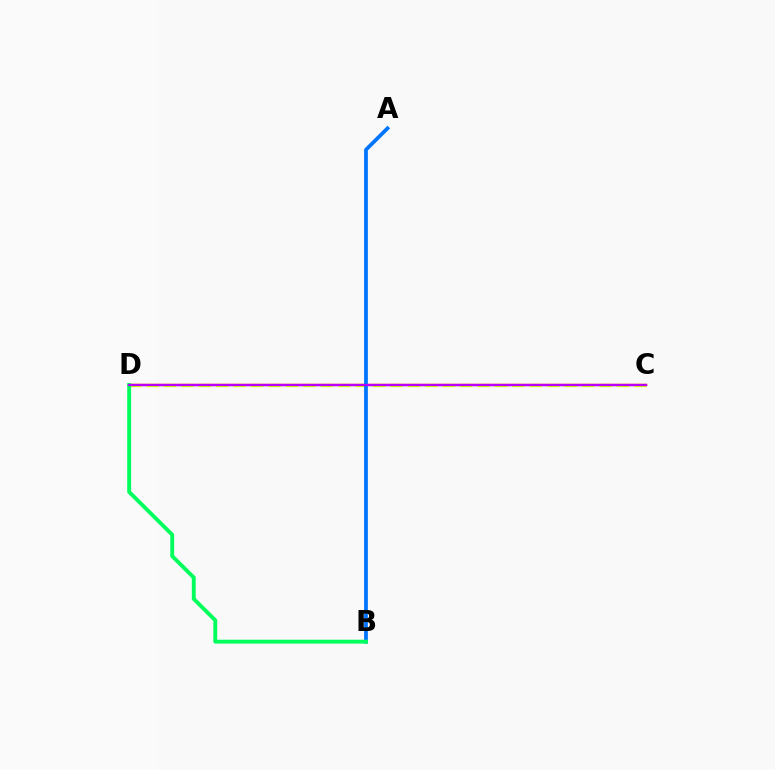{('C', 'D'): [{'color': '#ff0000', 'line_style': 'solid', 'thickness': 1.71}, {'color': '#d1ff00', 'line_style': 'dashed', 'thickness': 2.37}, {'color': '#b900ff', 'line_style': 'solid', 'thickness': 1.61}], ('A', 'B'): [{'color': '#0074ff', 'line_style': 'solid', 'thickness': 2.69}], ('B', 'D'): [{'color': '#00ff5c', 'line_style': 'solid', 'thickness': 2.8}]}